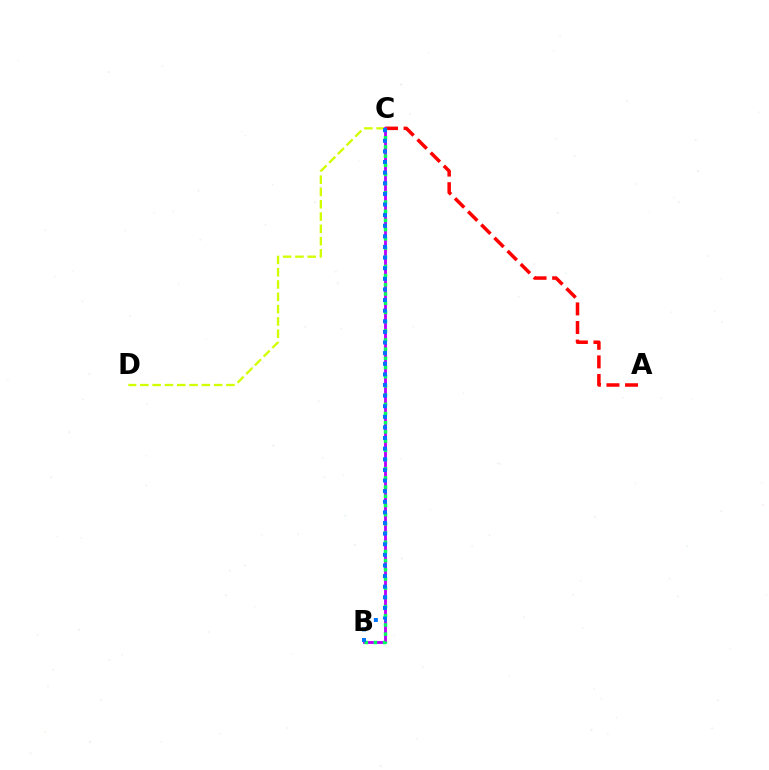{('A', 'C'): [{'color': '#ff0000', 'line_style': 'dashed', 'thickness': 2.53}], ('C', 'D'): [{'color': '#d1ff00', 'line_style': 'dashed', 'thickness': 1.67}], ('B', 'C'): [{'color': '#b900ff', 'line_style': 'solid', 'thickness': 2.06}, {'color': '#00ff5c', 'line_style': 'dotted', 'thickness': 2.5}, {'color': '#0074ff', 'line_style': 'dotted', 'thickness': 2.88}]}